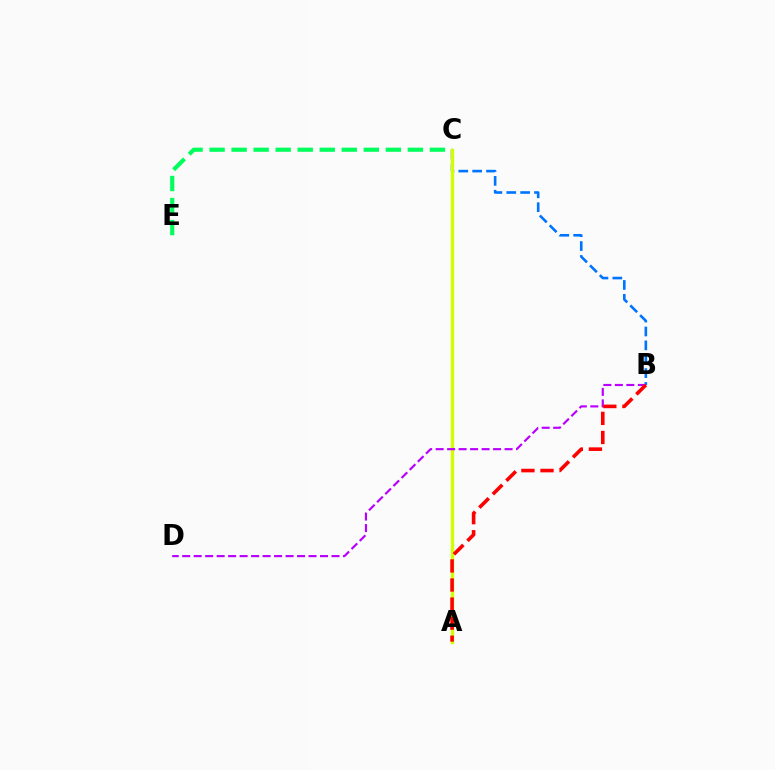{('C', 'E'): [{'color': '#00ff5c', 'line_style': 'dashed', 'thickness': 2.99}], ('B', 'C'): [{'color': '#0074ff', 'line_style': 'dashed', 'thickness': 1.88}], ('A', 'C'): [{'color': '#d1ff00', 'line_style': 'solid', 'thickness': 2.43}], ('B', 'D'): [{'color': '#b900ff', 'line_style': 'dashed', 'thickness': 1.56}], ('A', 'B'): [{'color': '#ff0000', 'line_style': 'dashed', 'thickness': 2.59}]}